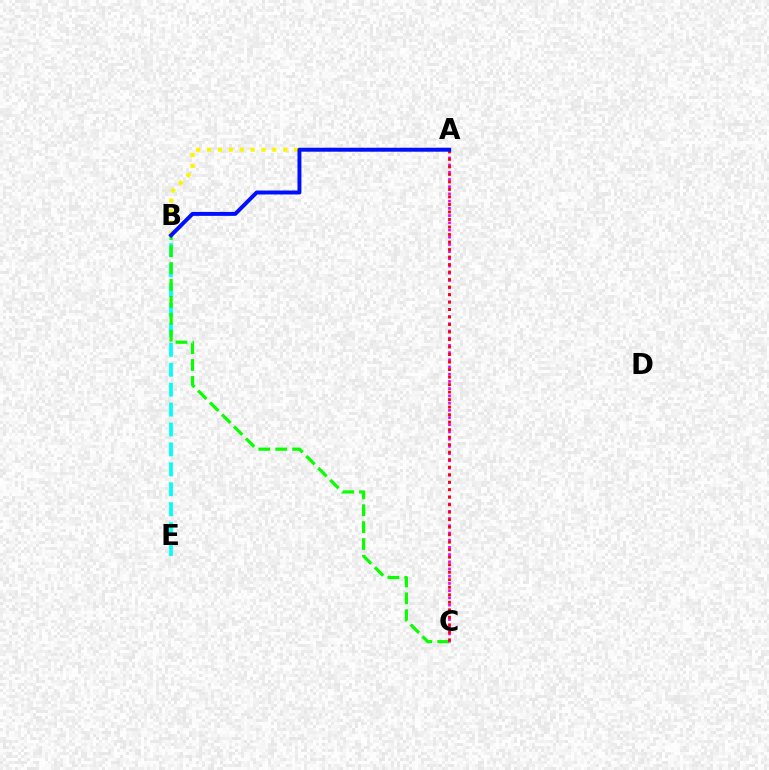{('B', 'E'): [{'color': '#00fff6', 'line_style': 'dashed', 'thickness': 2.71}], ('A', 'B'): [{'color': '#fcf500', 'line_style': 'dotted', 'thickness': 2.96}, {'color': '#0010ff', 'line_style': 'solid', 'thickness': 2.84}], ('B', 'C'): [{'color': '#08ff00', 'line_style': 'dashed', 'thickness': 2.3}], ('A', 'C'): [{'color': '#ee00ff', 'line_style': 'dotted', 'thickness': 1.96}, {'color': '#ff0000', 'line_style': 'dotted', 'thickness': 2.04}]}